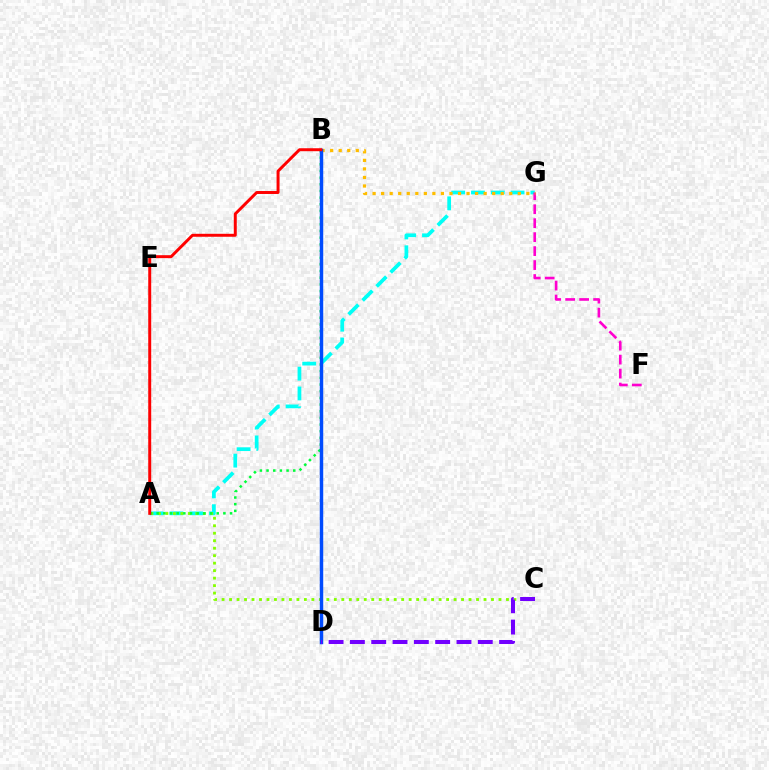{('A', 'G'): [{'color': '#00fff6', 'line_style': 'dashed', 'thickness': 2.69}], ('F', 'G'): [{'color': '#ff00cf', 'line_style': 'dashed', 'thickness': 1.9}], ('B', 'G'): [{'color': '#ffbd00', 'line_style': 'dotted', 'thickness': 2.32}], ('A', 'C'): [{'color': '#84ff00', 'line_style': 'dotted', 'thickness': 2.03}], ('A', 'B'): [{'color': '#00ff39', 'line_style': 'dotted', 'thickness': 1.81}, {'color': '#ff0000', 'line_style': 'solid', 'thickness': 2.13}], ('B', 'D'): [{'color': '#004bff', 'line_style': 'solid', 'thickness': 2.48}], ('C', 'D'): [{'color': '#7200ff', 'line_style': 'dashed', 'thickness': 2.9}]}